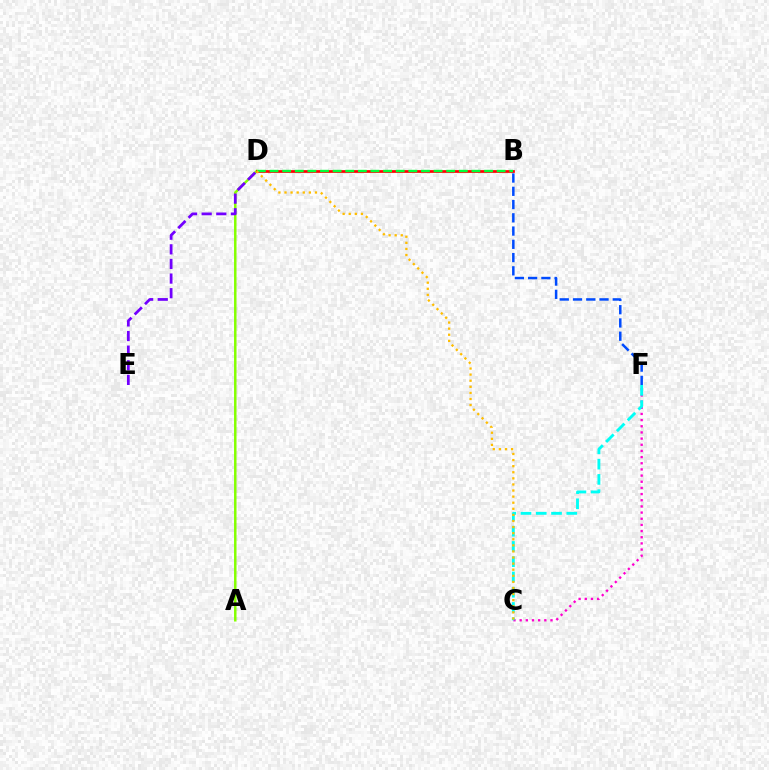{('A', 'D'): [{'color': '#84ff00', 'line_style': 'solid', 'thickness': 1.78}], ('D', 'E'): [{'color': '#7200ff', 'line_style': 'dashed', 'thickness': 1.99}], ('B', 'D'): [{'color': '#ff0000', 'line_style': 'solid', 'thickness': 1.96}, {'color': '#00ff39', 'line_style': 'dashed', 'thickness': 1.71}], ('C', 'F'): [{'color': '#ff00cf', 'line_style': 'dotted', 'thickness': 1.68}, {'color': '#00fff6', 'line_style': 'dashed', 'thickness': 2.07}], ('B', 'F'): [{'color': '#004bff', 'line_style': 'dashed', 'thickness': 1.8}], ('C', 'D'): [{'color': '#ffbd00', 'line_style': 'dotted', 'thickness': 1.65}]}